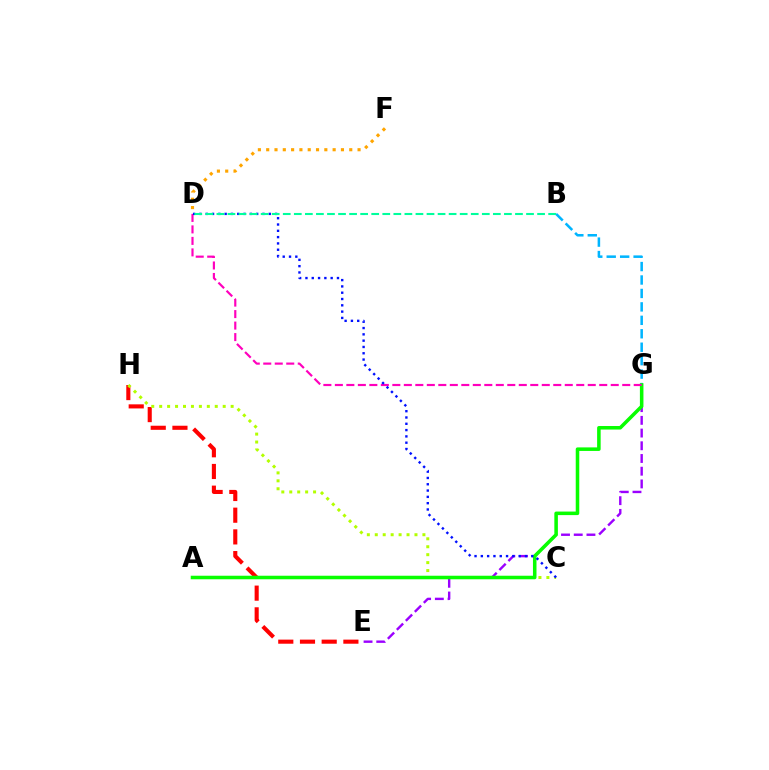{('D', 'F'): [{'color': '#ffa500', 'line_style': 'dotted', 'thickness': 2.26}], ('E', 'H'): [{'color': '#ff0000', 'line_style': 'dashed', 'thickness': 2.95}], ('E', 'G'): [{'color': '#9b00ff', 'line_style': 'dashed', 'thickness': 1.73}], ('C', 'H'): [{'color': '#b3ff00', 'line_style': 'dotted', 'thickness': 2.16}], ('B', 'G'): [{'color': '#00b5ff', 'line_style': 'dashed', 'thickness': 1.83}], ('A', 'G'): [{'color': '#08ff00', 'line_style': 'solid', 'thickness': 2.55}], ('D', 'G'): [{'color': '#ff00bd', 'line_style': 'dashed', 'thickness': 1.56}], ('C', 'D'): [{'color': '#0010ff', 'line_style': 'dotted', 'thickness': 1.71}], ('B', 'D'): [{'color': '#00ff9d', 'line_style': 'dashed', 'thickness': 1.5}]}